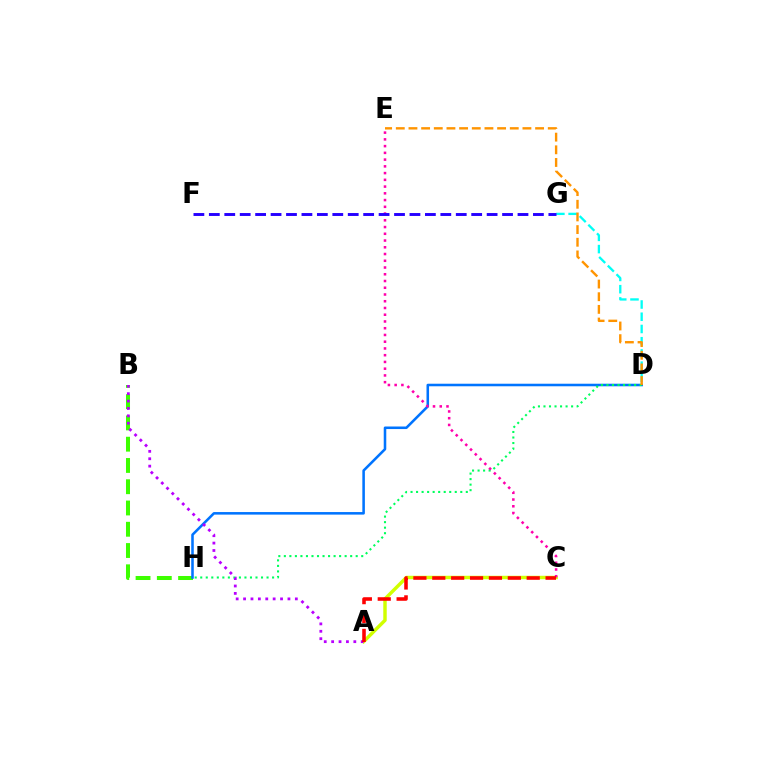{('B', 'H'): [{'color': '#3dff00', 'line_style': 'dashed', 'thickness': 2.89}], ('D', 'H'): [{'color': '#0074ff', 'line_style': 'solid', 'thickness': 1.84}, {'color': '#00ff5c', 'line_style': 'dotted', 'thickness': 1.5}], ('A', 'C'): [{'color': '#d1ff00', 'line_style': 'solid', 'thickness': 2.48}, {'color': '#ff0000', 'line_style': 'dashed', 'thickness': 2.57}], ('C', 'E'): [{'color': '#ff00ac', 'line_style': 'dotted', 'thickness': 1.83}], ('A', 'B'): [{'color': '#b900ff', 'line_style': 'dotted', 'thickness': 2.01}], ('D', 'G'): [{'color': '#00fff6', 'line_style': 'dashed', 'thickness': 1.66}], ('F', 'G'): [{'color': '#2500ff', 'line_style': 'dashed', 'thickness': 2.1}], ('D', 'E'): [{'color': '#ff9400', 'line_style': 'dashed', 'thickness': 1.72}]}